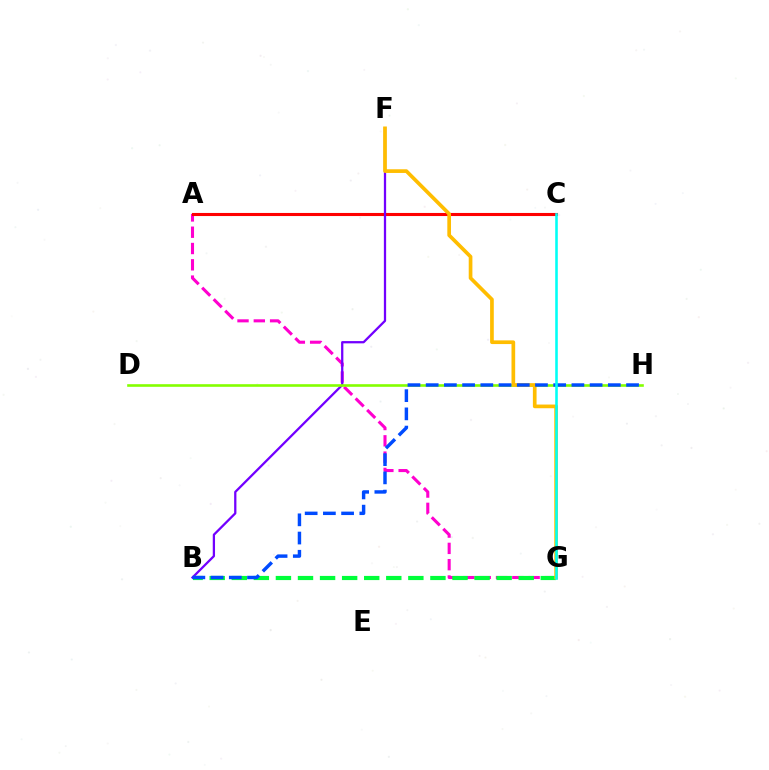{('A', 'G'): [{'color': '#ff00cf', 'line_style': 'dashed', 'thickness': 2.21}], ('A', 'C'): [{'color': '#ff0000', 'line_style': 'solid', 'thickness': 2.22}], ('B', 'F'): [{'color': '#7200ff', 'line_style': 'solid', 'thickness': 1.63}], ('B', 'G'): [{'color': '#00ff39', 'line_style': 'dashed', 'thickness': 3.0}], ('D', 'H'): [{'color': '#84ff00', 'line_style': 'solid', 'thickness': 1.88}], ('F', 'G'): [{'color': '#ffbd00', 'line_style': 'solid', 'thickness': 2.65}], ('B', 'H'): [{'color': '#004bff', 'line_style': 'dashed', 'thickness': 2.47}], ('C', 'G'): [{'color': '#00fff6', 'line_style': 'solid', 'thickness': 1.85}]}